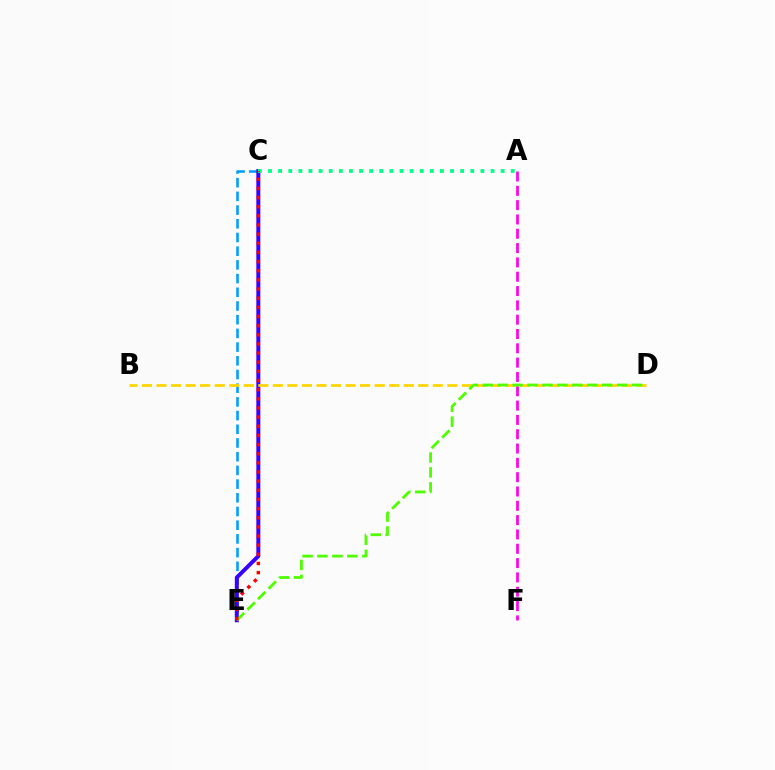{('C', 'E'): [{'color': '#009eff', 'line_style': 'dashed', 'thickness': 1.86}, {'color': '#3700ff', 'line_style': 'solid', 'thickness': 2.85}, {'color': '#ff0000', 'line_style': 'dotted', 'thickness': 2.49}], ('B', 'D'): [{'color': '#ffd500', 'line_style': 'dashed', 'thickness': 1.98}], ('A', 'F'): [{'color': '#ff00ed', 'line_style': 'dashed', 'thickness': 1.95}], ('A', 'C'): [{'color': '#00ff86', 'line_style': 'dotted', 'thickness': 2.75}], ('D', 'E'): [{'color': '#4fff00', 'line_style': 'dashed', 'thickness': 2.03}]}